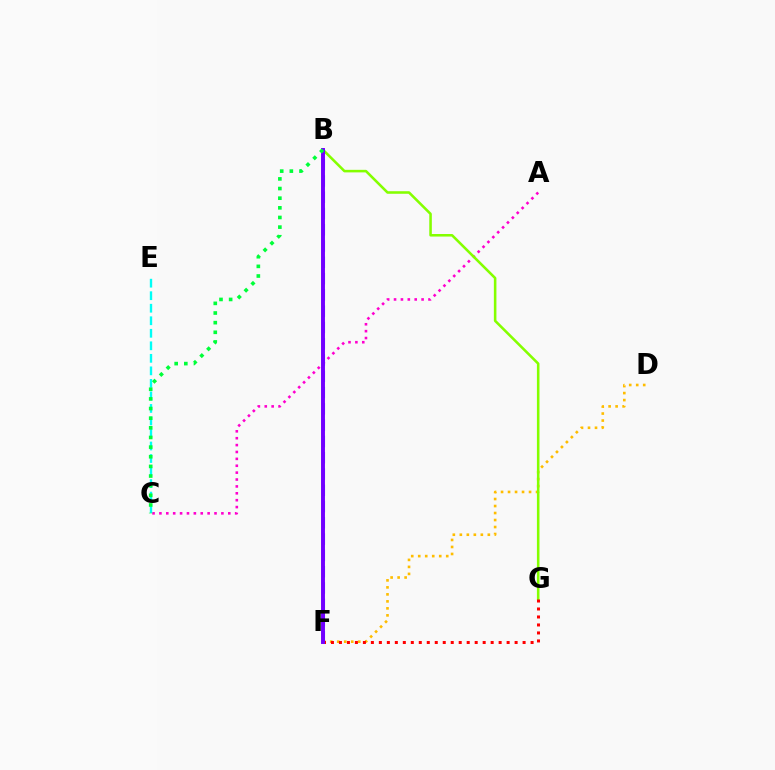{('D', 'F'): [{'color': '#ffbd00', 'line_style': 'dotted', 'thickness': 1.9}], ('A', 'C'): [{'color': '#ff00cf', 'line_style': 'dotted', 'thickness': 1.87}], ('B', 'G'): [{'color': '#84ff00', 'line_style': 'solid', 'thickness': 1.84}], ('F', 'G'): [{'color': '#ff0000', 'line_style': 'dotted', 'thickness': 2.17}], ('B', 'F'): [{'color': '#004bff', 'line_style': 'dashed', 'thickness': 2.21}, {'color': '#7200ff', 'line_style': 'solid', 'thickness': 2.83}], ('C', 'E'): [{'color': '#00fff6', 'line_style': 'dashed', 'thickness': 1.7}], ('B', 'C'): [{'color': '#00ff39', 'line_style': 'dotted', 'thickness': 2.62}]}